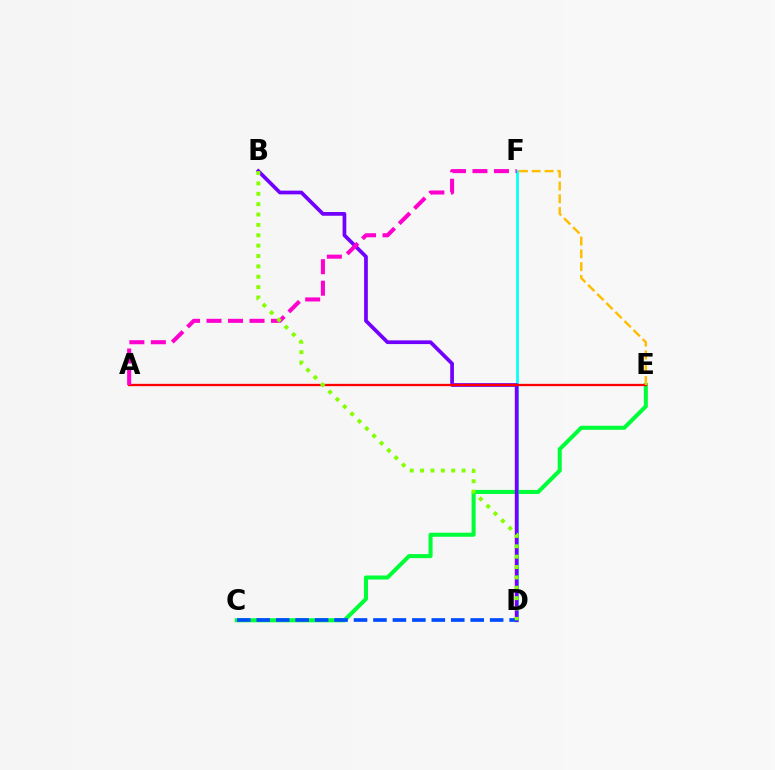{('C', 'E'): [{'color': '#00ff39', 'line_style': 'solid', 'thickness': 2.92}], ('D', 'F'): [{'color': '#00fff6', 'line_style': 'solid', 'thickness': 1.91}], ('B', 'D'): [{'color': '#7200ff', 'line_style': 'solid', 'thickness': 2.68}, {'color': '#84ff00', 'line_style': 'dotted', 'thickness': 2.82}], ('A', 'E'): [{'color': '#ff0000', 'line_style': 'solid', 'thickness': 1.67}], ('A', 'F'): [{'color': '#ff00cf', 'line_style': 'dashed', 'thickness': 2.92}], ('C', 'D'): [{'color': '#004bff', 'line_style': 'dashed', 'thickness': 2.64}], ('E', 'F'): [{'color': '#ffbd00', 'line_style': 'dashed', 'thickness': 1.74}]}